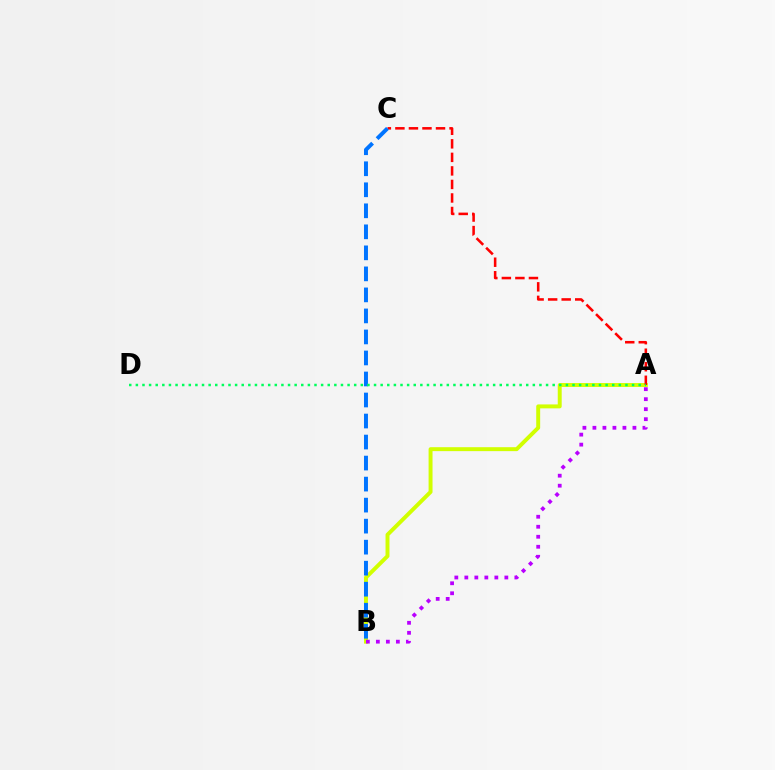{('A', 'B'): [{'color': '#d1ff00', 'line_style': 'solid', 'thickness': 2.84}, {'color': '#b900ff', 'line_style': 'dotted', 'thickness': 2.72}], ('A', 'C'): [{'color': '#ff0000', 'line_style': 'dashed', 'thickness': 1.84}], ('B', 'C'): [{'color': '#0074ff', 'line_style': 'dashed', 'thickness': 2.86}], ('A', 'D'): [{'color': '#00ff5c', 'line_style': 'dotted', 'thickness': 1.8}]}